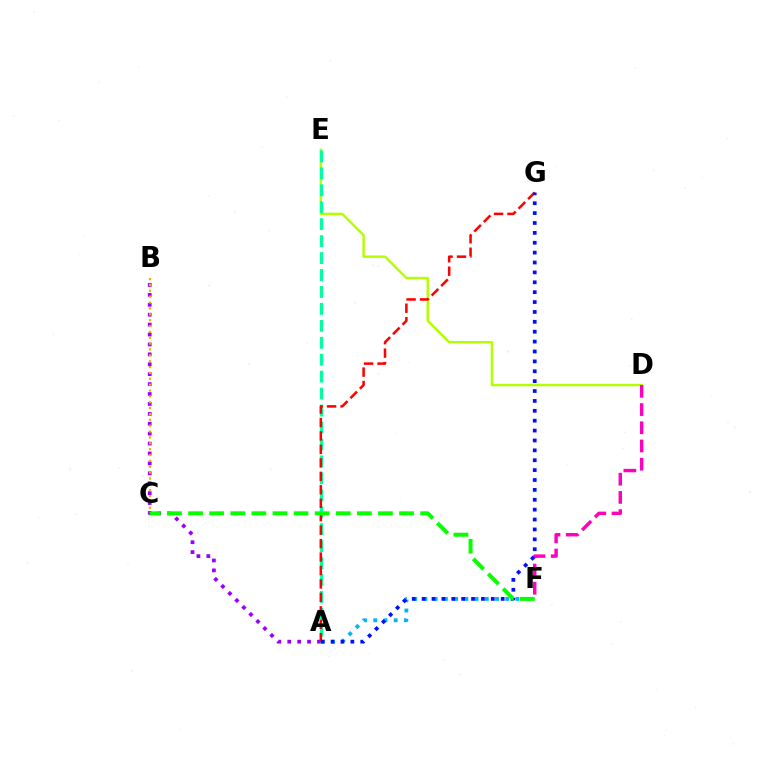{('A', 'F'): [{'color': '#00b5ff', 'line_style': 'dotted', 'thickness': 2.78}], ('D', 'E'): [{'color': '#b3ff00', 'line_style': 'solid', 'thickness': 1.75}], ('D', 'F'): [{'color': '#ff00bd', 'line_style': 'dashed', 'thickness': 2.47}], ('A', 'B'): [{'color': '#9b00ff', 'line_style': 'dotted', 'thickness': 2.69}], ('A', 'E'): [{'color': '#00ff9d', 'line_style': 'dashed', 'thickness': 2.3}], ('B', 'C'): [{'color': '#ffa500', 'line_style': 'dotted', 'thickness': 1.59}], ('A', 'G'): [{'color': '#ff0000', 'line_style': 'dashed', 'thickness': 1.83}, {'color': '#0010ff', 'line_style': 'dotted', 'thickness': 2.69}], ('C', 'F'): [{'color': '#08ff00', 'line_style': 'dashed', 'thickness': 2.87}]}